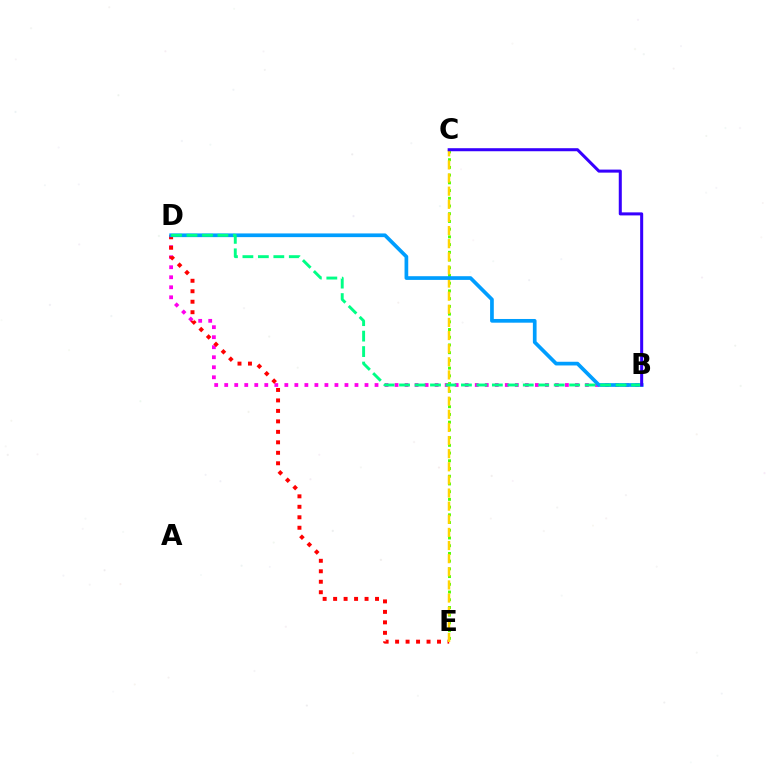{('B', 'D'): [{'color': '#ff00ed', 'line_style': 'dotted', 'thickness': 2.72}, {'color': '#009eff', 'line_style': 'solid', 'thickness': 2.67}, {'color': '#00ff86', 'line_style': 'dashed', 'thickness': 2.1}], ('C', 'E'): [{'color': '#4fff00', 'line_style': 'dotted', 'thickness': 2.1}, {'color': '#ffd500', 'line_style': 'dashed', 'thickness': 1.78}], ('D', 'E'): [{'color': '#ff0000', 'line_style': 'dotted', 'thickness': 2.85}], ('B', 'C'): [{'color': '#3700ff', 'line_style': 'solid', 'thickness': 2.19}]}